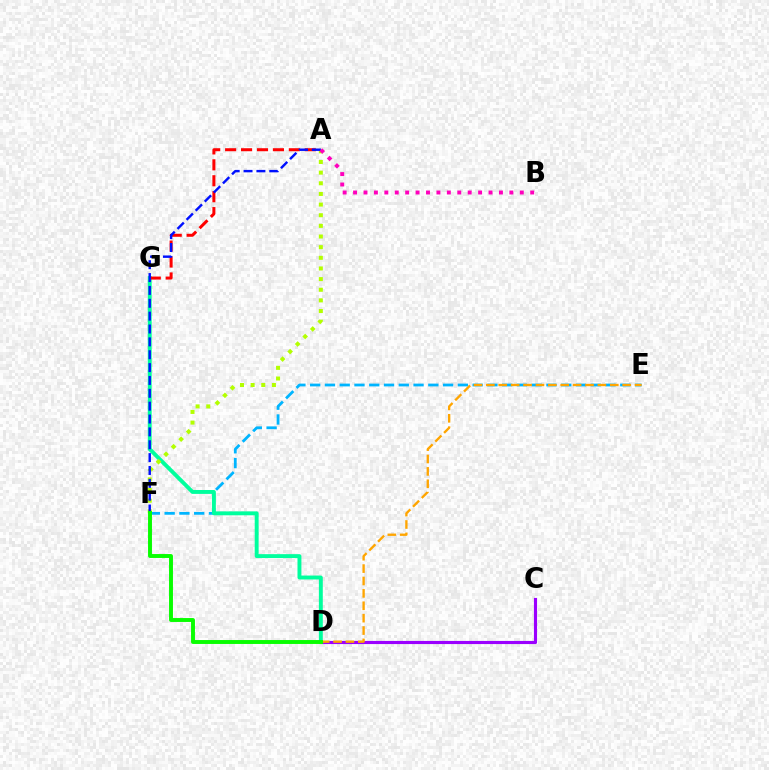{('E', 'F'): [{'color': '#00b5ff', 'line_style': 'dashed', 'thickness': 2.01}], ('D', 'G'): [{'color': '#00ff9d', 'line_style': 'solid', 'thickness': 2.81}], ('C', 'D'): [{'color': '#9b00ff', 'line_style': 'solid', 'thickness': 2.26}], ('A', 'F'): [{'color': '#b3ff00', 'line_style': 'dotted', 'thickness': 2.89}, {'color': '#0010ff', 'line_style': 'dashed', 'thickness': 1.75}], ('A', 'G'): [{'color': '#ff0000', 'line_style': 'dashed', 'thickness': 2.16}], ('D', 'E'): [{'color': '#ffa500', 'line_style': 'dashed', 'thickness': 1.68}], ('A', 'B'): [{'color': '#ff00bd', 'line_style': 'dotted', 'thickness': 2.83}], ('D', 'F'): [{'color': '#08ff00', 'line_style': 'solid', 'thickness': 2.82}]}